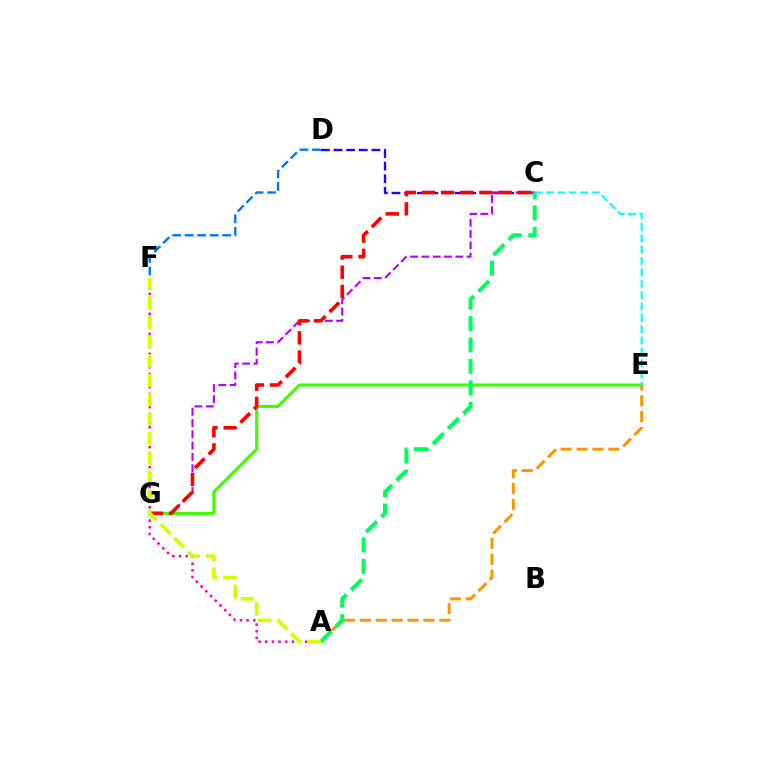{('C', 'D'): [{'color': '#2500ff', 'line_style': 'dashed', 'thickness': 1.71}], ('C', 'G'): [{'color': '#b900ff', 'line_style': 'dashed', 'thickness': 1.54}, {'color': '#ff0000', 'line_style': 'dashed', 'thickness': 2.6}], ('E', 'G'): [{'color': '#3dff00', 'line_style': 'solid', 'thickness': 2.24}], ('A', 'E'): [{'color': '#ff9400', 'line_style': 'dashed', 'thickness': 2.16}], ('A', 'F'): [{'color': '#ff00ac', 'line_style': 'dotted', 'thickness': 1.81}, {'color': '#d1ff00', 'line_style': 'dashed', 'thickness': 2.64}], ('A', 'C'): [{'color': '#00ff5c', 'line_style': 'dashed', 'thickness': 2.91}], ('D', 'F'): [{'color': '#0074ff', 'line_style': 'dashed', 'thickness': 1.7}], ('C', 'E'): [{'color': '#00fff6', 'line_style': 'dashed', 'thickness': 1.54}]}